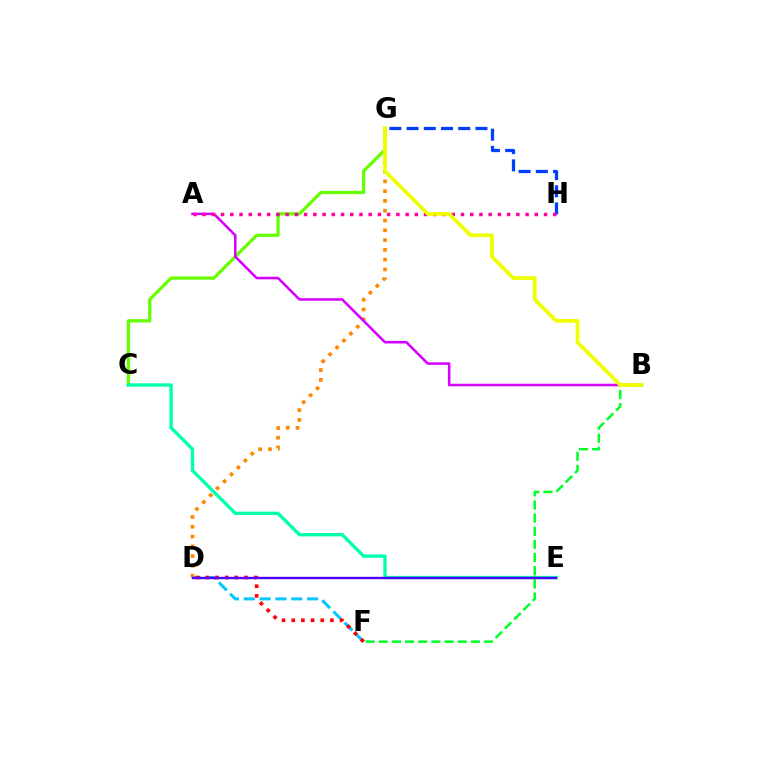{('B', 'F'): [{'color': '#00ff27', 'line_style': 'dashed', 'thickness': 1.79}], ('C', 'G'): [{'color': '#66ff00', 'line_style': 'solid', 'thickness': 2.35}], ('D', 'F'): [{'color': '#00c7ff', 'line_style': 'dashed', 'thickness': 2.15}, {'color': '#ff0000', 'line_style': 'dotted', 'thickness': 2.63}], ('D', 'G'): [{'color': '#ff8800', 'line_style': 'dotted', 'thickness': 2.66}], ('A', 'B'): [{'color': '#d600ff', 'line_style': 'solid', 'thickness': 1.84}], ('C', 'E'): [{'color': '#00ffaf', 'line_style': 'solid', 'thickness': 2.4}], ('G', 'H'): [{'color': '#003fff', 'line_style': 'dashed', 'thickness': 2.34}], ('A', 'H'): [{'color': '#ff00a0', 'line_style': 'dotted', 'thickness': 2.51}], ('D', 'E'): [{'color': '#4f00ff', 'line_style': 'solid', 'thickness': 1.72}], ('B', 'G'): [{'color': '#eeff00', 'line_style': 'solid', 'thickness': 2.69}]}